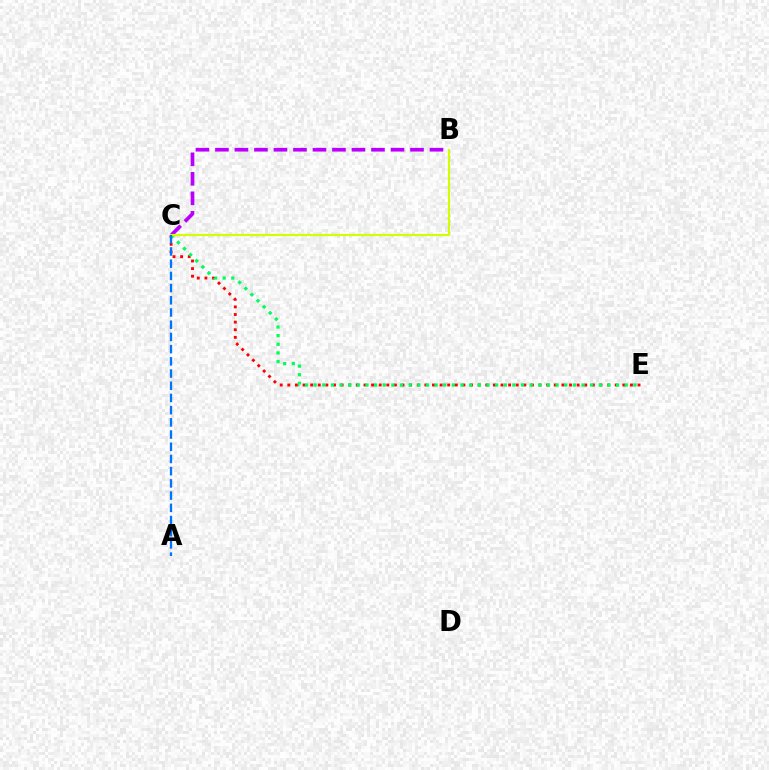{('B', 'C'): [{'color': '#b900ff', 'line_style': 'dashed', 'thickness': 2.65}, {'color': '#d1ff00', 'line_style': 'solid', 'thickness': 1.54}], ('C', 'E'): [{'color': '#ff0000', 'line_style': 'dotted', 'thickness': 2.07}, {'color': '#00ff5c', 'line_style': 'dotted', 'thickness': 2.35}], ('A', 'C'): [{'color': '#0074ff', 'line_style': 'dashed', 'thickness': 1.66}]}